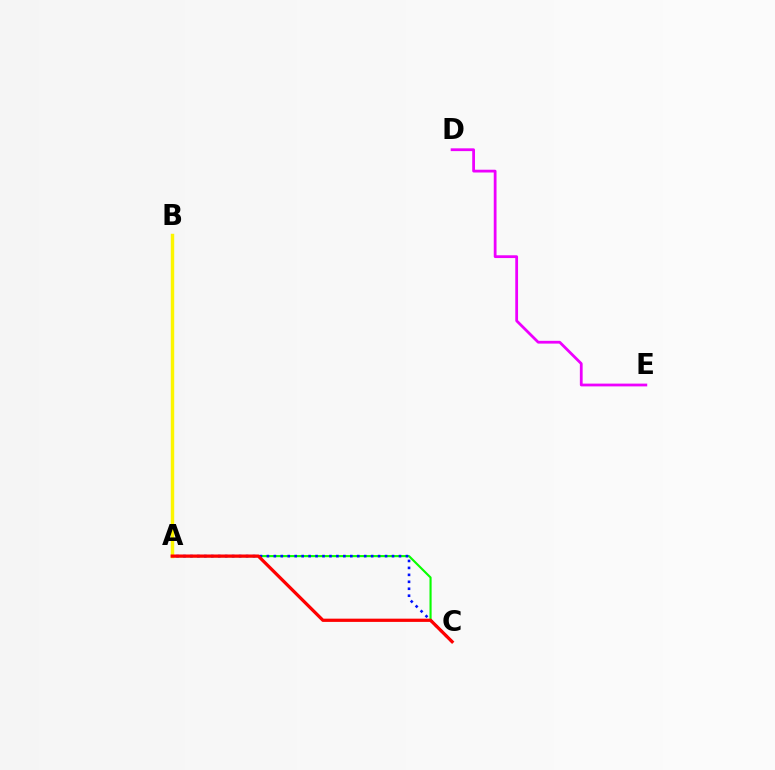{('A', 'B'): [{'color': '#00fff6', 'line_style': 'dotted', 'thickness': 2.04}, {'color': '#fcf500', 'line_style': 'solid', 'thickness': 2.47}], ('A', 'C'): [{'color': '#08ff00', 'line_style': 'solid', 'thickness': 1.53}, {'color': '#0010ff', 'line_style': 'dotted', 'thickness': 1.89}, {'color': '#ff0000', 'line_style': 'solid', 'thickness': 2.33}], ('D', 'E'): [{'color': '#ee00ff', 'line_style': 'solid', 'thickness': 2.0}]}